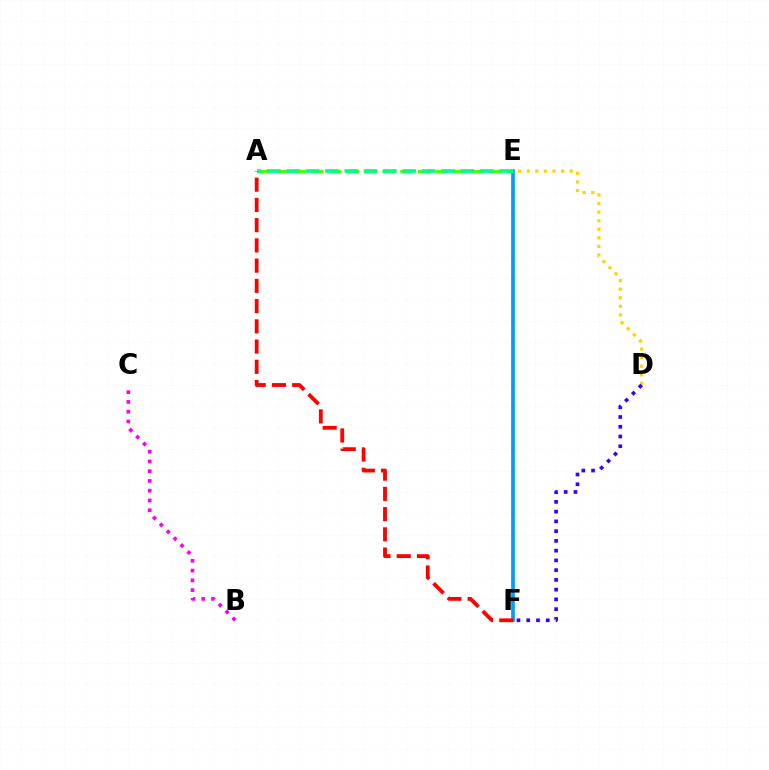{('B', 'C'): [{'color': '#ff00ed', 'line_style': 'dotted', 'thickness': 2.65}], ('E', 'F'): [{'color': '#009eff', 'line_style': 'solid', 'thickness': 2.68}], ('A', 'E'): [{'color': '#4fff00', 'line_style': 'dashed', 'thickness': 2.42}, {'color': '#00ff86', 'line_style': 'dashed', 'thickness': 2.63}], ('D', 'E'): [{'color': '#ffd500', 'line_style': 'dotted', 'thickness': 2.33}], ('D', 'F'): [{'color': '#3700ff', 'line_style': 'dotted', 'thickness': 2.65}], ('A', 'F'): [{'color': '#ff0000', 'line_style': 'dashed', 'thickness': 2.75}]}